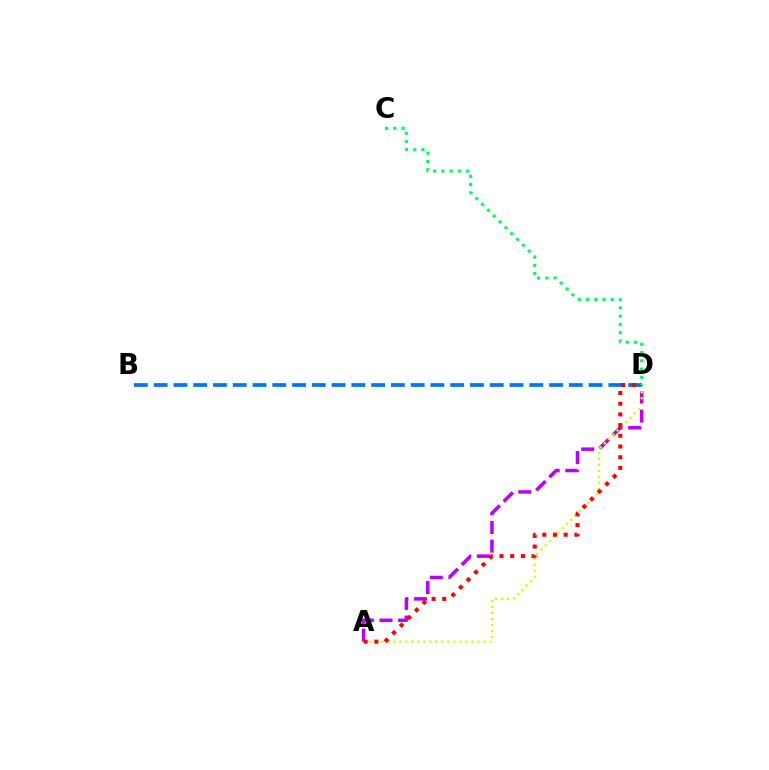{('A', 'D'): [{'color': '#b900ff', 'line_style': 'dashed', 'thickness': 2.53}, {'color': '#d1ff00', 'line_style': 'dotted', 'thickness': 1.64}, {'color': '#ff0000', 'line_style': 'dotted', 'thickness': 2.91}], ('B', 'D'): [{'color': '#0074ff', 'line_style': 'dashed', 'thickness': 2.69}], ('C', 'D'): [{'color': '#00ff5c', 'line_style': 'dotted', 'thickness': 2.24}]}